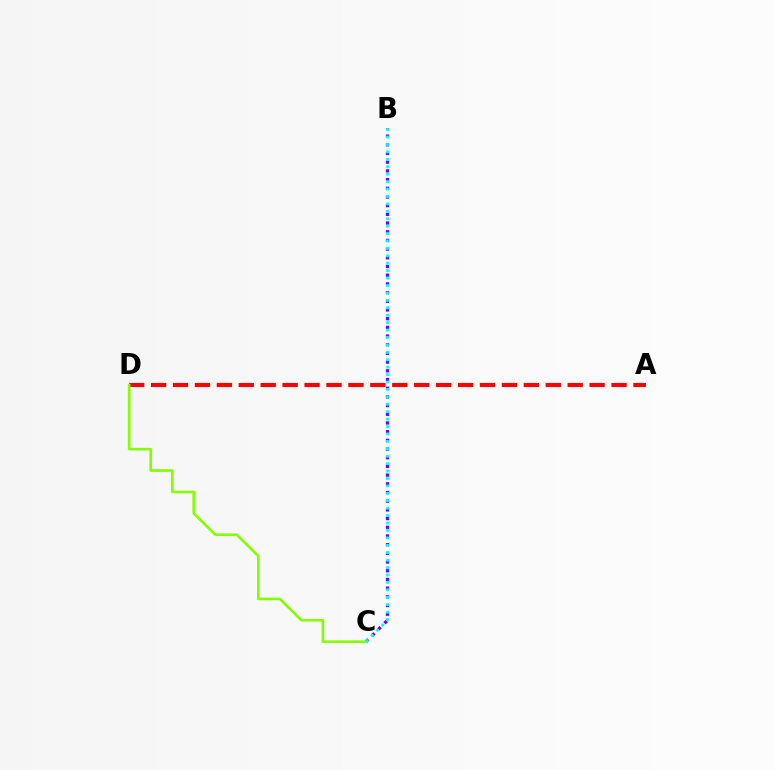{('A', 'D'): [{'color': '#ff0000', 'line_style': 'dashed', 'thickness': 2.98}], ('B', 'C'): [{'color': '#7200ff', 'line_style': 'dotted', 'thickness': 2.36}, {'color': '#00fff6', 'line_style': 'dotted', 'thickness': 2.02}], ('C', 'D'): [{'color': '#84ff00', 'line_style': 'solid', 'thickness': 1.89}]}